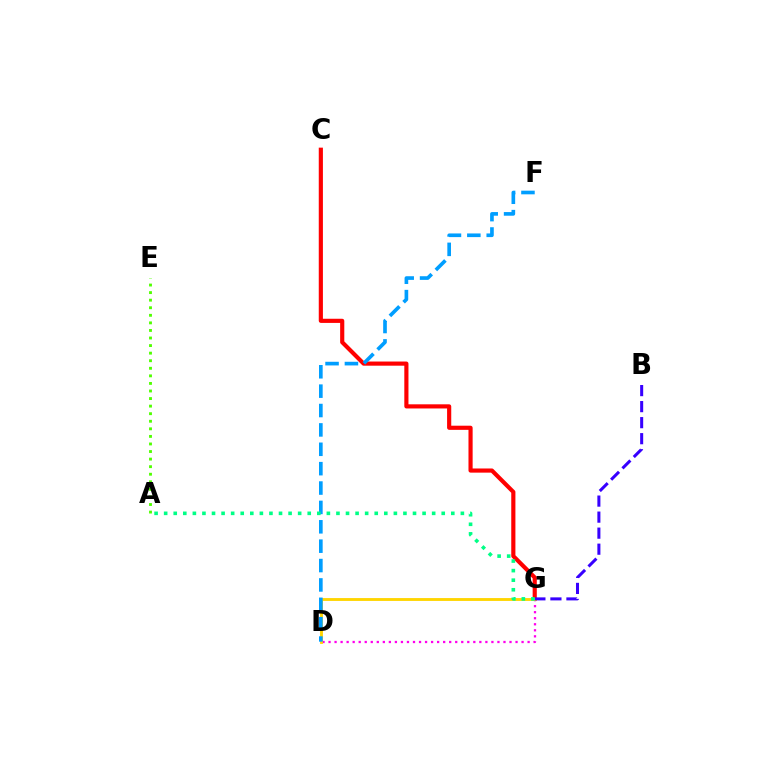{('D', 'G'): [{'color': '#ff00ed', 'line_style': 'dotted', 'thickness': 1.64}, {'color': '#ffd500', 'line_style': 'solid', 'thickness': 2.06}], ('C', 'G'): [{'color': '#ff0000', 'line_style': 'solid', 'thickness': 2.99}], ('B', 'G'): [{'color': '#3700ff', 'line_style': 'dashed', 'thickness': 2.18}], ('D', 'F'): [{'color': '#009eff', 'line_style': 'dashed', 'thickness': 2.63}], ('A', 'G'): [{'color': '#00ff86', 'line_style': 'dotted', 'thickness': 2.6}], ('A', 'E'): [{'color': '#4fff00', 'line_style': 'dotted', 'thickness': 2.06}]}